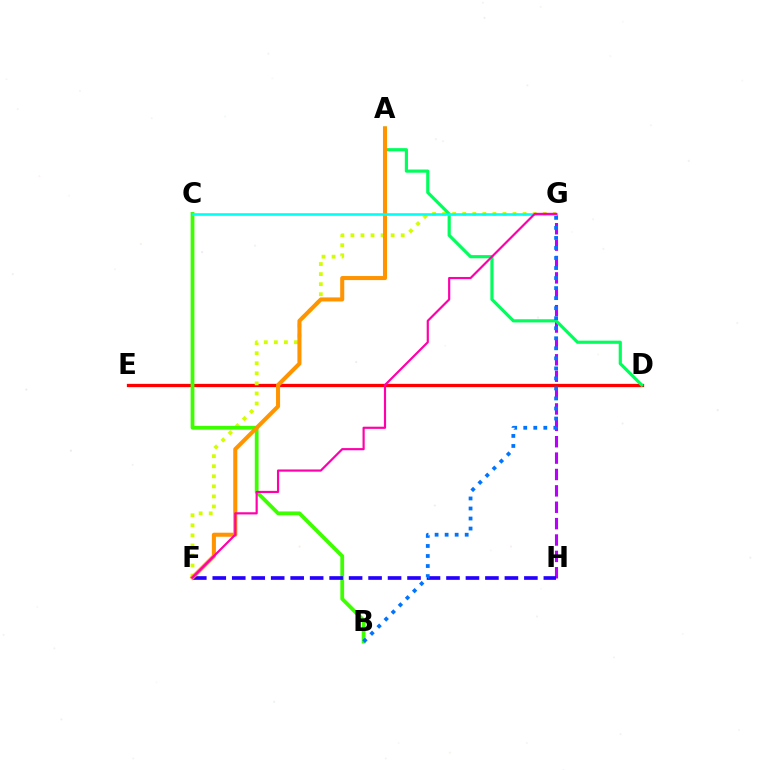{('D', 'E'): [{'color': '#ff0000', 'line_style': 'solid', 'thickness': 2.36}], ('G', 'H'): [{'color': '#b900ff', 'line_style': 'dashed', 'thickness': 2.23}], ('F', 'G'): [{'color': '#d1ff00', 'line_style': 'dotted', 'thickness': 2.73}, {'color': '#ff00ac', 'line_style': 'solid', 'thickness': 1.57}], ('B', 'C'): [{'color': '#3dff00', 'line_style': 'solid', 'thickness': 2.72}], ('F', 'H'): [{'color': '#2500ff', 'line_style': 'dashed', 'thickness': 2.65}], ('A', 'D'): [{'color': '#00ff5c', 'line_style': 'solid', 'thickness': 2.28}], ('A', 'F'): [{'color': '#ff9400', 'line_style': 'solid', 'thickness': 2.92}], ('C', 'G'): [{'color': '#00fff6', 'line_style': 'solid', 'thickness': 1.87}], ('B', 'G'): [{'color': '#0074ff', 'line_style': 'dotted', 'thickness': 2.73}]}